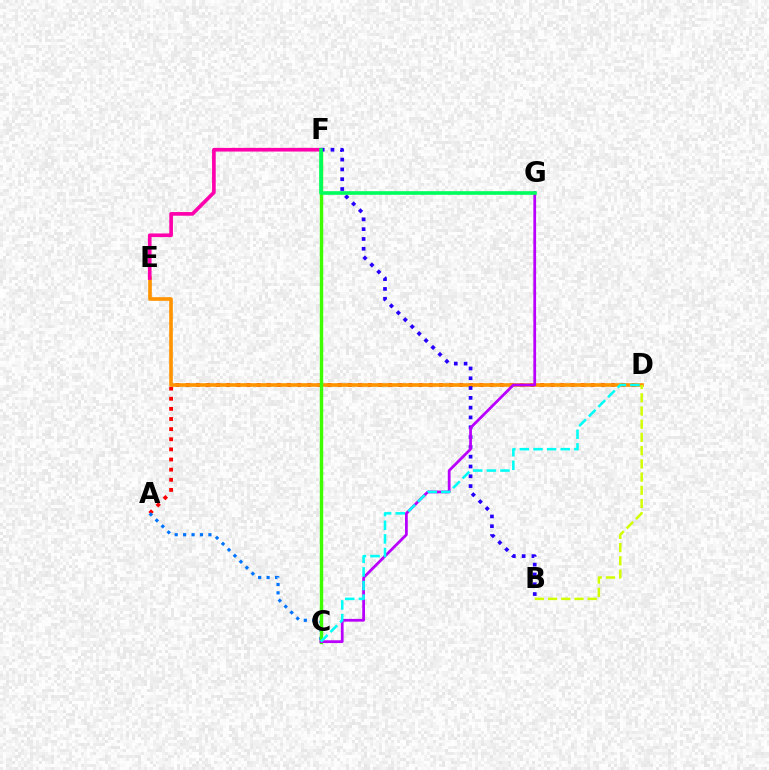{('A', 'D'): [{'color': '#ff0000', 'line_style': 'dotted', 'thickness': 2.75}], ('D', 'E'): [{'color': '#ff9400', 'line_style': 'solid', 'thickness': 2.61}], ('A', 'C'): [{'color': '#0074ff', 'line_style': 'dotted', 'thickness': 2.29}], ('C', 'F'): [{'color': '#3dff00', 'line_style': 'solid', 'thickness': 2.45}], ('E', 'F'): [{'color': '#ff00ac', 'line_style': 'solid', 'thickness': 2.63}], ('B', 'F'): [{'color': '#2500ff', 'line_style': 'dotted', 'thickness': 2.66}], ('C', 'G'): [{'color': '#b900ff', 'line_style': 'solid', 'thickness': 1.99}], ('F', 'G'): [{'color': '#00ff5c', 'line_style': 'solid', 'thickness': 2.62}], ('B', 'D'): [{'color': '#d1ff00', 'line_style': 'dashed', 'thickness': 1.8}], ('C', 'D'): [{'color': '#00fff6', 'line_style': 'dashed', 'thickness': 1.85}]}